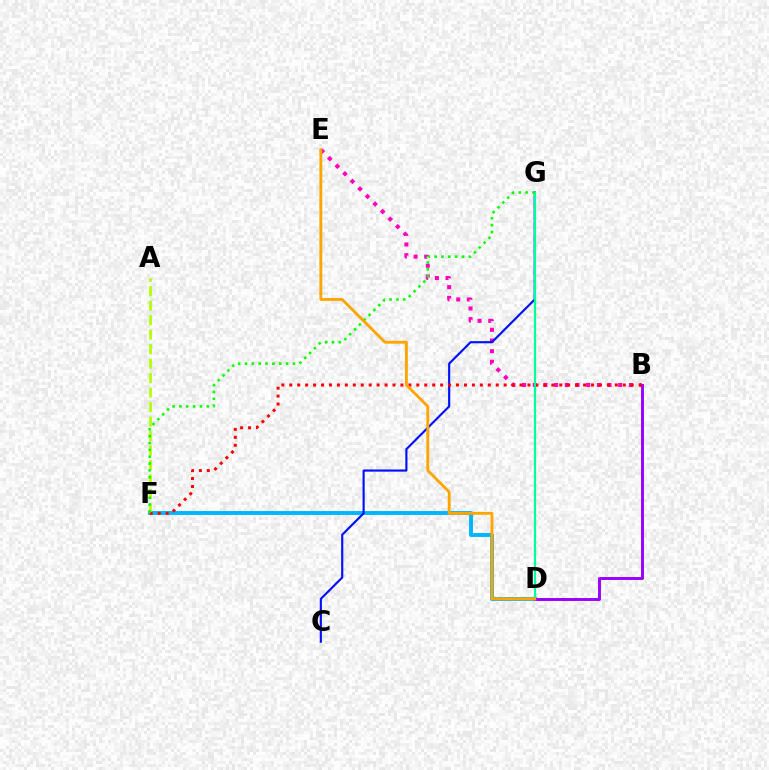{('D', 'F'): [{'color': '#00b5ff', 'line_style': 'solid', 'thickness': 2.81}], ('B', 'E'): [{'color': '#ff00bd', 'line_style': 'dotted', 'thickness': 2.9}], ('A', 'F'): [{'color': '#b3ff00', 'line_style': 'dashed', 'thickness': 1.97}], ('C', 'G'): [{'color': '#0010ff', 'line_style': 'solid', 'thickness': 1.55}], ('B', 'D'): [{'color': '#9b00ff', 'line_style': 'solid', 'thickness': 2.11}], ('B', 'F'): [{'color': '#ff0000', 'line_style': 'dotted', 'thickness': 2.16}], ('D', 'G'): [{'color': '#00ff9d', 'line_style': 'solid', 'thickness': 1.58}], ('F', 'G'): [{'color': '#08ff00', 'line_style': 'dotted', 'thickness': 1.86}], ('D', 'E'): [{'color': '#ffa500', 'line_style': 'solid', 'thickness': 2.06}]}